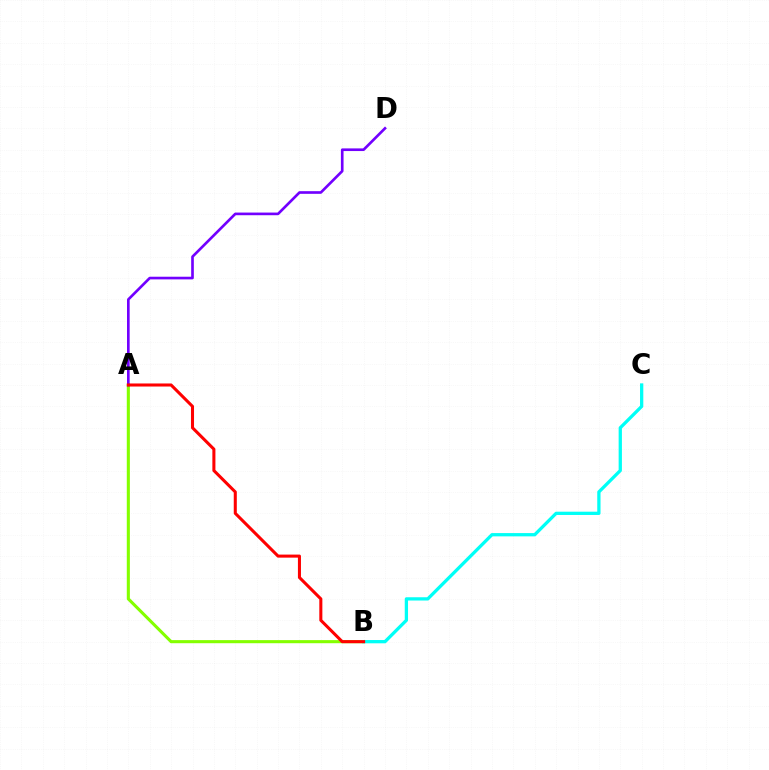{('A', 'B'): [{'color': '#84ff00', 'line_style': 'solid', 'thickness': 2.22}, {'color': '#ff0000', 'line_style': 'solid', 'thickness': 2.2}], ('A', 'D'): [{'color': '#7200ff', 'line_style': 'solid', 'thickness': 1.91}], ('B', 'C'): [{'color': '#00fff6', 'line_style': 'solid', 'thickness': 2.36}]}